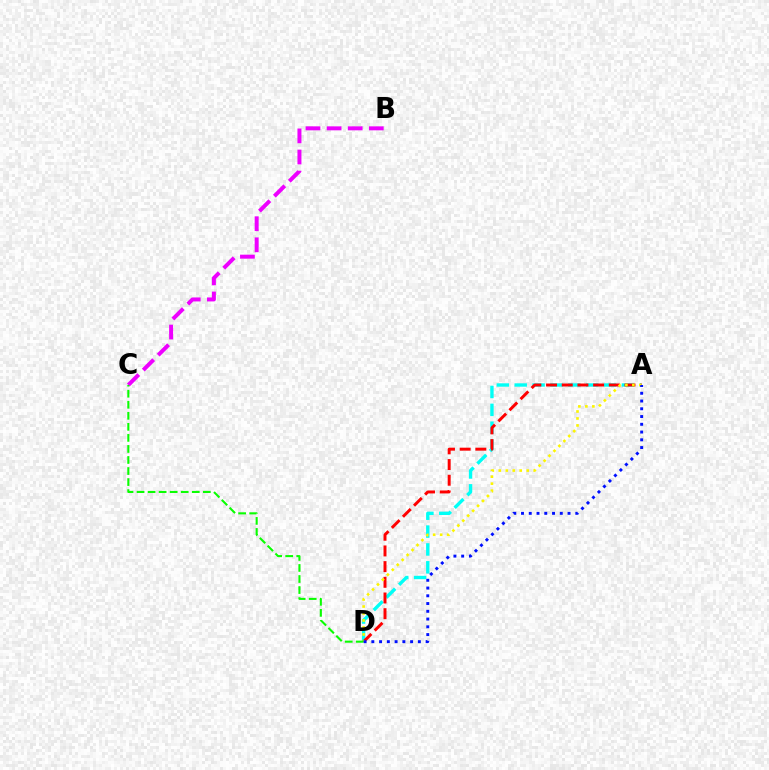{('B', 'C'): [{'color': '#ee00ff', 'line_style': 'dashed', 'thickness': 2.87}], ('A', 'D'): [{'color': '#00fff6', 'line_style': 'dashed', 'thickness': 2.43}, {'color': '#ff0000', 'line_style': 'dashed', 'thickness': 2.13}, {'color': '#fcf500', 'line_style': 'dotted', 'thickness': 1.9}, {'color': '#0010ff', 'line_style': 'dotted', 'thickness': 2.11}], ('C', 'D'): [{'color': '#08ff00', 'line_style': 'dashed', 'thickness': 1.5}]}